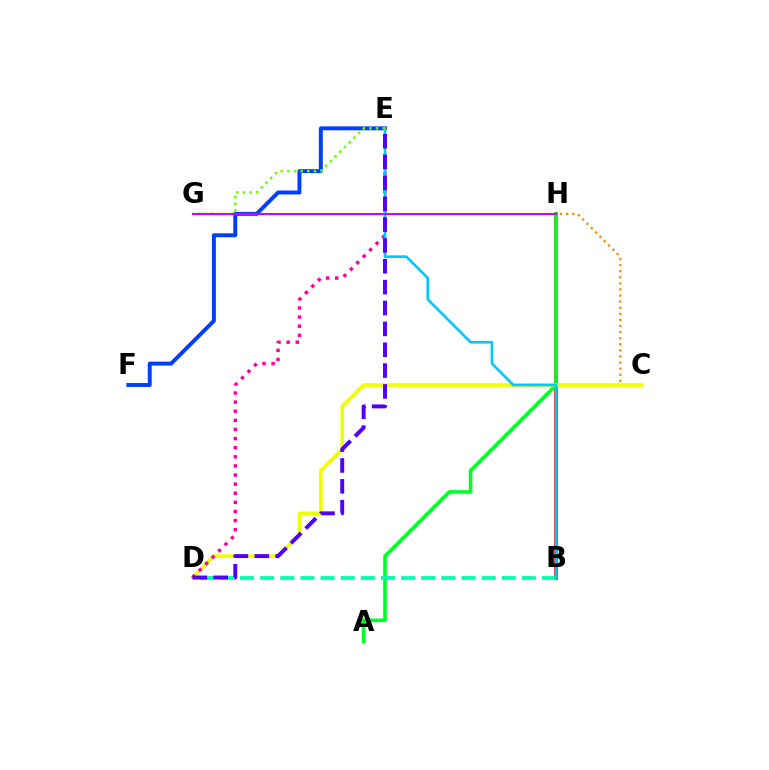{('B', 'H'): [{'color': '#ff0000', 'line_style': 'solid', 'thickness': 2.59}], ('A', 'H'): [{'color': '#00ff27', 'line_style': 'solid', 'thickness': 2.59}], ('C', 'H'): [{'color': '#ff8800', 'line_style': 'dotted', 'thickness': 1.66}], ('E', 'F'): [{'color': '#003fff', 'line_style': 'solid', 'thickness': 2.84}], ('C', 'D'): [{'color': '#eeff00', 'line_style': 'solid', 'thickness': 2.62}], ('D', 'E'): [{'color': '#ff00a0', 'line_style': 'dotted', 'thickness': 2.48}, {'color': '#4f00ff', 'line_style': 'dashed', 'thickness': 2.83}], ('B', 'D'): [{'color': '#00ffaf', 'line_style': 'dashed', 'thickness': 2.73}], ('B', 'E'): [{'color': '#00c7ff', 'line_style': 'solid', 'thickness': 1.88}], ('E', 'G'): [{'color': '#66ff00', 'line_style': 'dotted', 'thickness': 1.81}], ('G', 'H'): [{'color': '#d600ff', 'line_style': 'solid', 'thickness': 1.51}]}